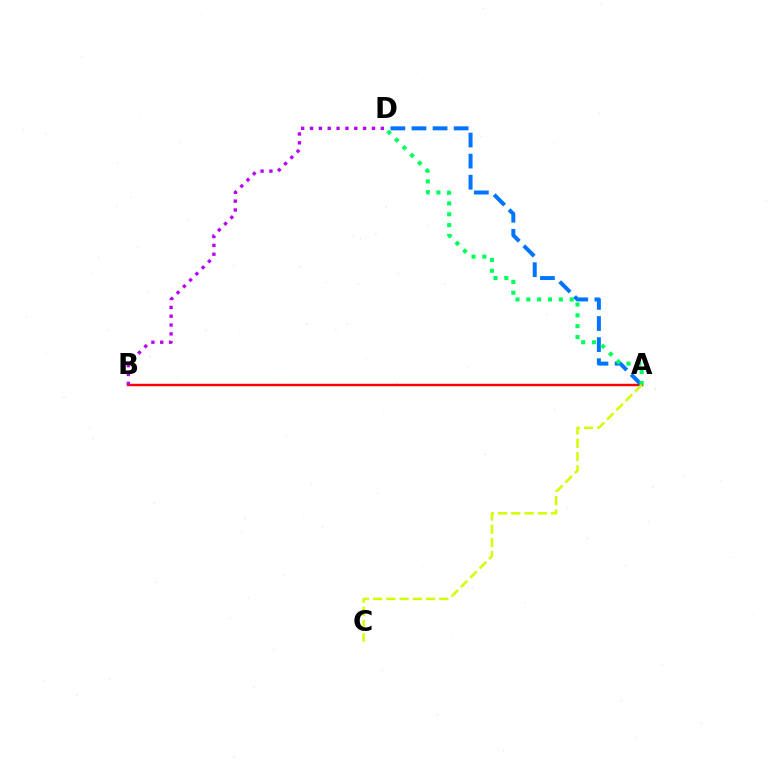{('A', 'B'): [{'color': '#ff0000', 'line_style': 'solid', 'thickness': 1.74}], ('A', 'D'): [{'color': '#0074ff', 'line_style': 'dashed', 'thickness': 2.87}, {'color': '#00ff5c', 'line_style': 'dotted', 'thickness': 2.95}], ('B', 'D'): [{'color': '#b900ff', 'line_style': 'dotted', 'thickness': 2.41}], ('A', 'C'): [{'color': '#d1ff00', 'line_style': 'dashed', 'thickness': 1.8}]}